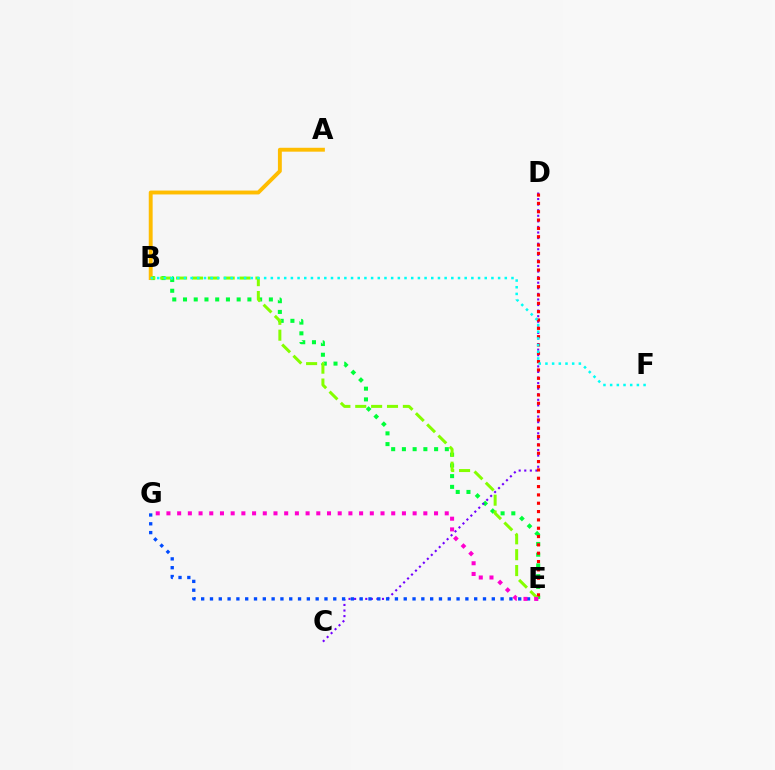{('B', 'E'): [{'color': '#00ff39', 'line_style': 'dotted', 'thickness': 2.92}, {'color': '#84ff00', 'line_style': 'dashed', 'thickness': 2.16}], ('A', 'B'): [{'color': '#ffbd00', 'line_style': 'solid', 'thickness': 2.8}], ('C', 'D'): [{'color': '#7200ff', 'line_style': 'dotted', 'thickness': 1.52}], ('D', 'E'): [{'color': '#ff0000', 'line_style': 'dotted', 'thickness': 2.26}], ('E', 'G'): [{'color': '#004bff', 'line_style': 'dotted', 'thickness': 2.39}, {'color': '#ff00cf', 'line_style': 'dotted', 'thickness': 2.91}], ('B', 'F'): [{'color': '#00fff6', 'line_style': 'dotted', 'thickness': 1.82}]}